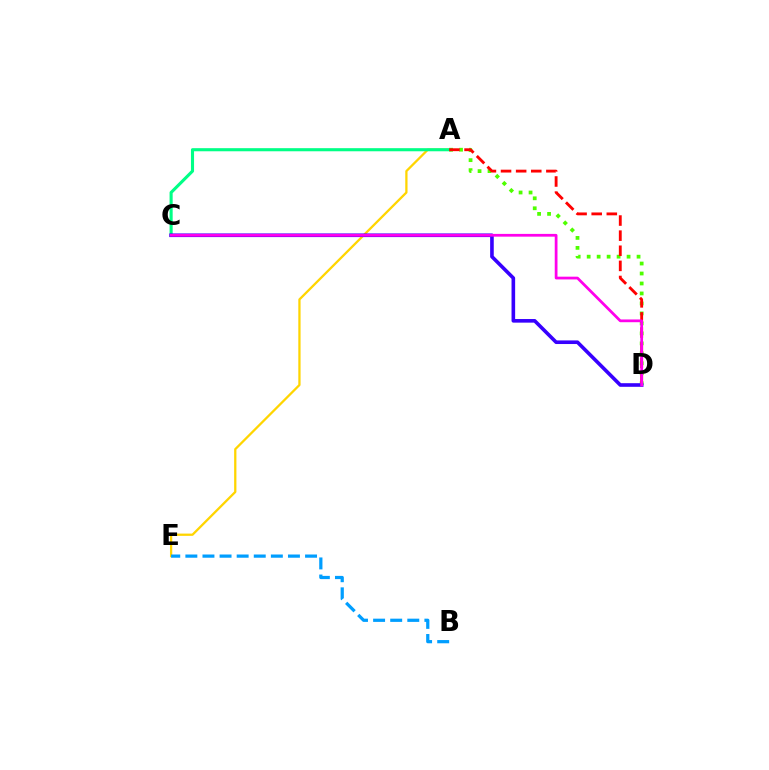{('A', 'E'): [{'color': '#ffd500', 'line_style': 'solid', 'thickness': 1.64}], ('A', 'D'): [{'color': '#4fff00', 'line_style': 'dotted', 'thickness': 2.71}, {'color': '#ff0000', 'line_style': 'dashed', 'thickness': 2.05}], ('A', 'C'): [{'color': '#00ff86', 'line_style': 'solid', 'thickness': 2.23}], ('B', 'E'): [{'color': '#009eff', 'line_style': 'dashed', 'thickness': 2.32}], ('C', 'D'): [{'color': '#3700ff', 'line_style': 'solid', 'thickness': 2.6}, {'color': '#ff00ed', 'line_style': 'solid', 'thickness': 1.98}]}